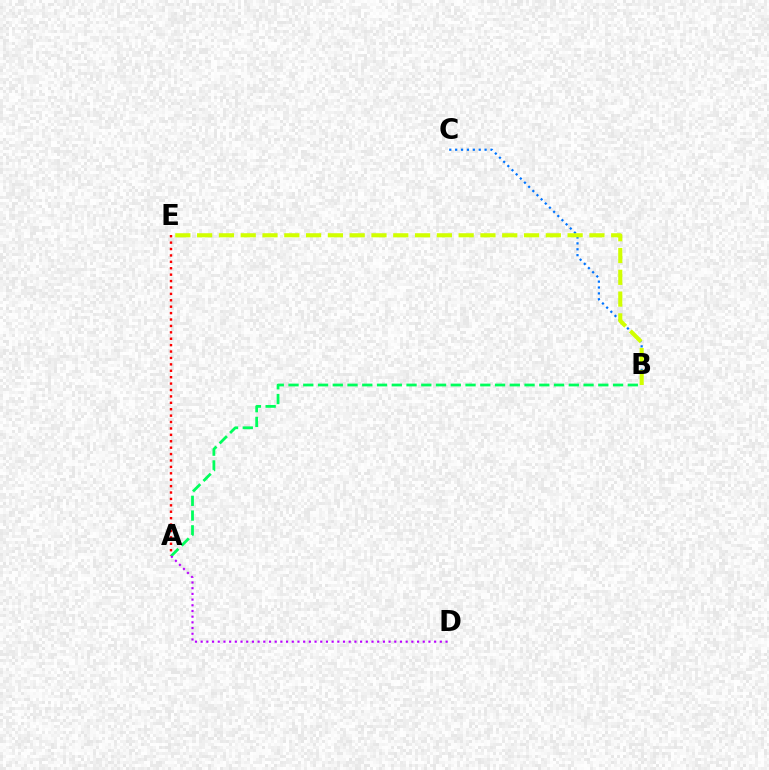{('A', 'E'): [{'color': '#ff0000', 'line_style': 'dotted', 'thickness': 1.74}], ('B', 'C'): [{'color': '#0074ff', 'line_style': 'dotted', 'thickness': 1.6}], ('A', 'B'): [{'color': '#00ff5c', 'line_style': 'dashed', 'thickness': 2.0}], ('B', 'E'): [{'color': '#d1ff00', 'line_style': 'dashed', 'thickness': 2.96}], ('A', 'D'): [{'color': '#b900ff', 'line_style': 'dotted', 'thickness': 1.55}]}